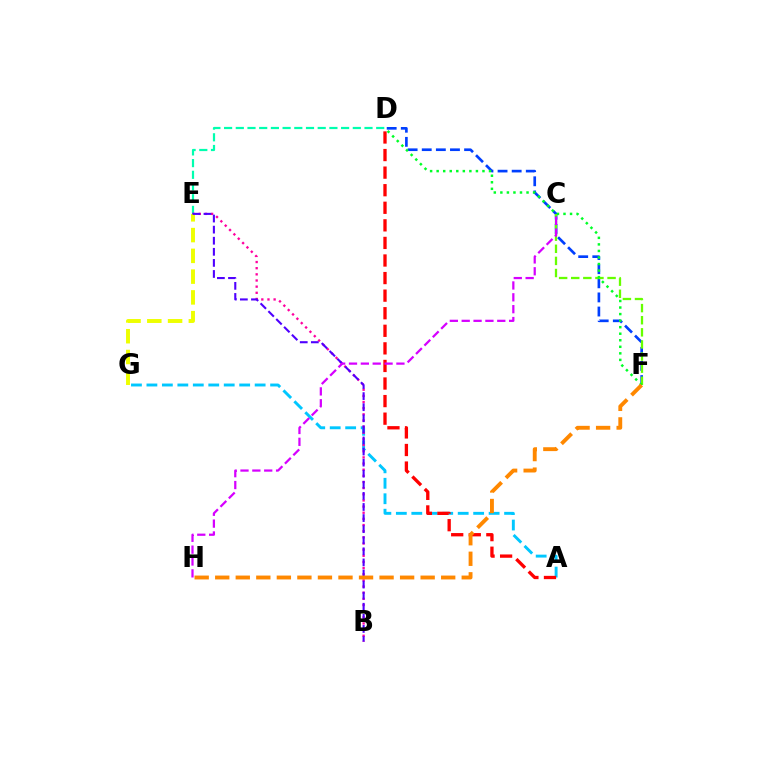{('A', 'G'): [{'color': '#00c7ff', 'line_style': 'dashed', 'thickness': 2.1}], ('D', 'F'): [{'color': '#003fff', 'line_style': 'dashed', 'thickness': 1.92}, {'color': '#00ff27', 'line_style': 'dotted', 'thickness': 1.78}], ('D', 'E'): [{'color': '#00ffaf', 'line_style': 'dashed', 'thickness': 1.59}], ('B', 'E'): [{'color': '#ff00a0', 'line_style': 'dotted', 'thickness': 1.67}, {'color': '#4f00ff', 'line_style': 'dashed', 'thickness': 1.51}], ('C', 'F'): [{'color': '#66ff00', 'line_style': 'dashed', 'thickness': 1.65}], ('E', 'G'): [{'color': '#eeff00', 'line_style': 'dashed', 'thickness': 2.82}], ('A', 'D'): [{'color': '#ff0000', 'line_style': 'dashed', 'thickness': 2.39}], ('F', 'H'): [{'color': '#ff8800', 'line_style': 'dashed', 'thickness': 2.79}], ('C', 'H'): [{'color': '#d600ff', 'line_style': 'dashed', 'thickness': 1.61}]}